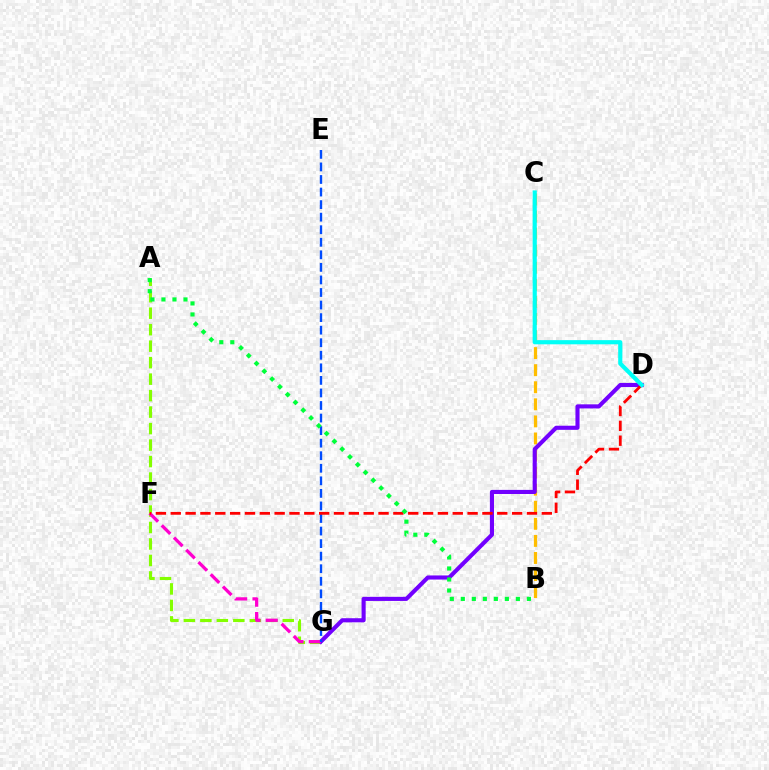{('B', 'C'): [{'color': '#ffbd00', 'line_style': 'dashed', 'thickness': 2.32}], ('A', 'G'): [{'color': '#84ff00', 'line_style': 'dashed', 'thickness': 2.24}], ('D', 'G'): [{'color': '#7200ff', 'line_style': 'solid', 'thickness': 2.96}], ('F', 'G'): [{'color': '#ff00cf', 'line_style': 'dashed', 'thickness': 2.35}], ('E', 'G'): [{'color': '#004bff', 'line_style': 'dashed', 'thickness': 1.71}], ('D', 'F'): [{'color': '#ff0000', 'line_style': 'dashed', 'thickness': 2.02}], ('A', 'B'): [{'color': '#00ff39', 'line_style': 'dotted', 'thickness': 2.99}], ('C', 'D'): [{'color': '#00fff6', 'line_style': 'solid', 'thickness': 3.0}]}